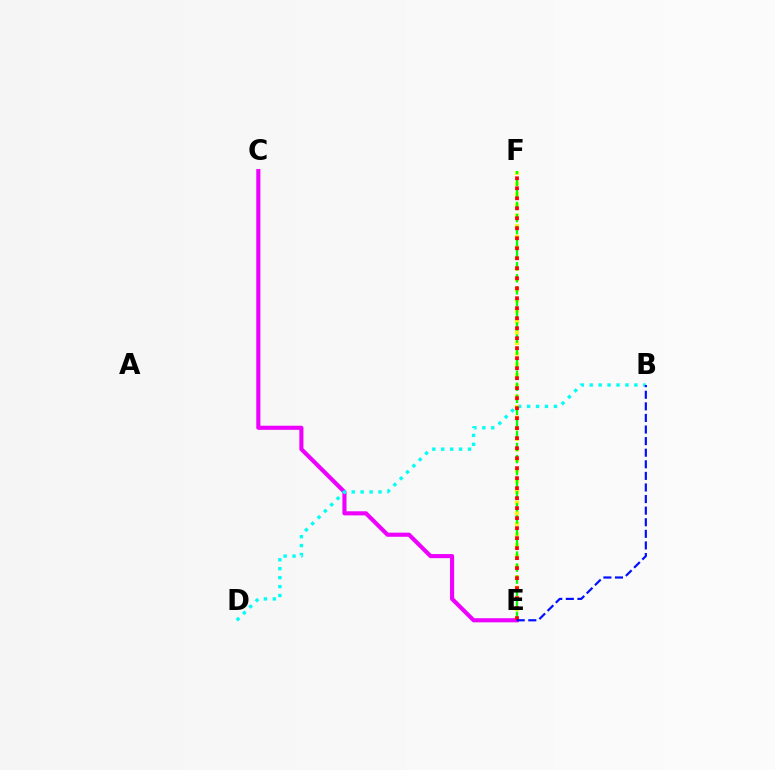{('C', 'E'): [{'color': '#ee00ff', 'line_style': 'solid', 'thickness': 2.96}], ('B', 'D'): [{'color': '#00fff6', 'line_style': 'dotted', 'thickness': 2.43}], ('E', 'F'): [{'color': '#fcf500', 'line_style': 'dotted', 'thickness': 2.89}, {'color': '#08ff00', 'line_style': 'dashed', 'thickness': 1.64}, {'color': '#ff0000', 'line_style': 'dotted', 'thickness': 2.72}], ('B', 'E'): [{'color': '#0010ff', 'line_style': 'dashed', 'thickness': 1.57}]}